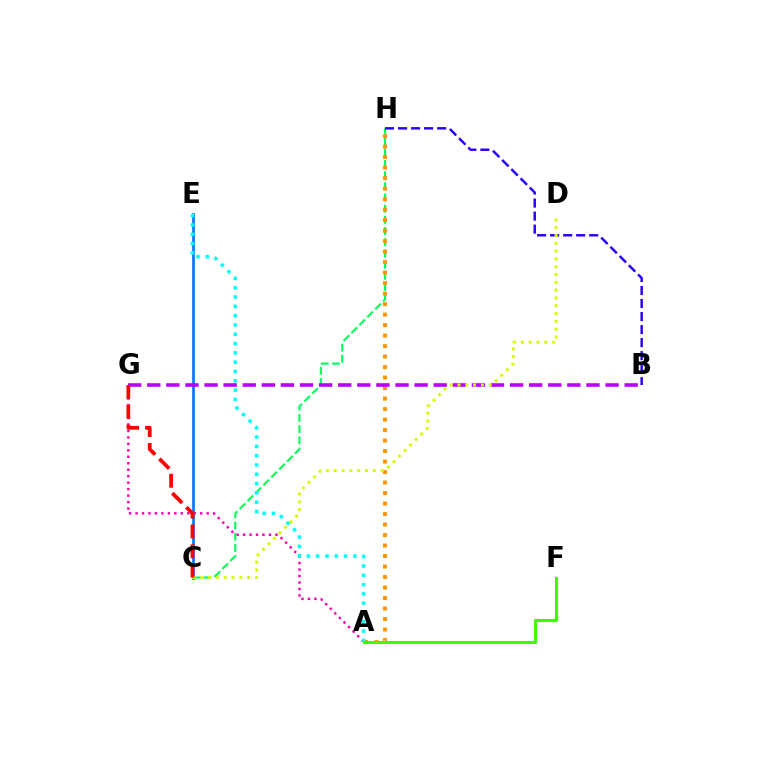{('C', 'H'): [{'color': '#00ff5c', 'line_style': 'dashed', 'thickness': 1.52}], ('C', 'E'): [{'color': '#0074ff', 'line_style': 'solid', 'thickness': 1.92}], ('B', 'H'): [{'color': '#2500ff', 'line_style': 'dashed', 'thickness': 1.77}], ('A', 'G'): [{'color': '#ff00ac', 'line_style': 'dotted', 'thickness': 1.76}], ('A', 'H'): [{'color': '#ff9400', 'line_style': 'dotted', 'thickness': 2.85}], ('A', 'E'): [{'color': '#00fff6', 'line_style': 'dotted', 'thickness': 2.53}], ('A', 'F'): [{'color': '#3dff00', 'line_style': 'solid', 'thickness': 2.25}], ('B', 'G'): [{'color': '#b900ff', 'line_style': 'dashed', 'thickness': 2.59}], ('C', 'D'): [{'color': '#d1ff00', 'line_style': 'dotted', 'thickness': 2.12}], ('C', 'G'): [{'color': '#ff0000', 'line_style': 'dashed', 'thickness': 2.7}]}